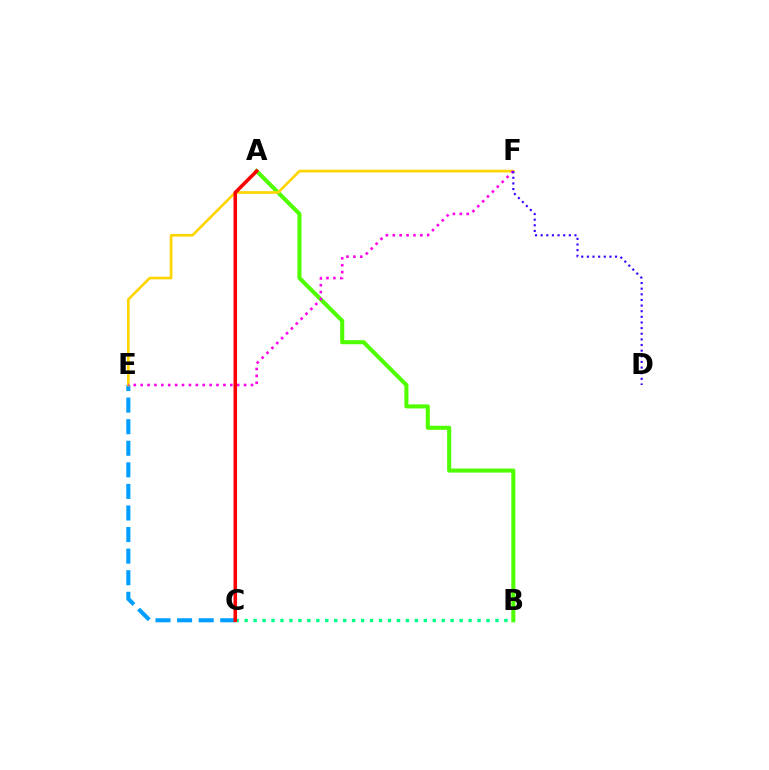{('A', 'B'): [{'color': '#4fff00', 'line_style': 'solid', 'thickness': 2.93}], ('C', 'E'): [{'color': '#009eff', 'line_style': 'dashed', 'thickness': 2.93}], ('E', 'F'): [{'color': '#ffd500', 'line_style': 'solid', 'thickness': 1.92}, {'color': '#ff00ed', 'line_style': 'dotted', 'thickness': 1.87}], ('B', 'C'): [{'color': '#00ff86', 'line_style': 'dotted', 'thickness': 2.43}], ('D', 'F'): [{'color': '#3700ff', 'line_style': 'dotted', 'thickness': 1.53}], ('A', 'C'): [{'color': '#ff0000', 'line_style': 'solid', 'thickness': 2.56}]}